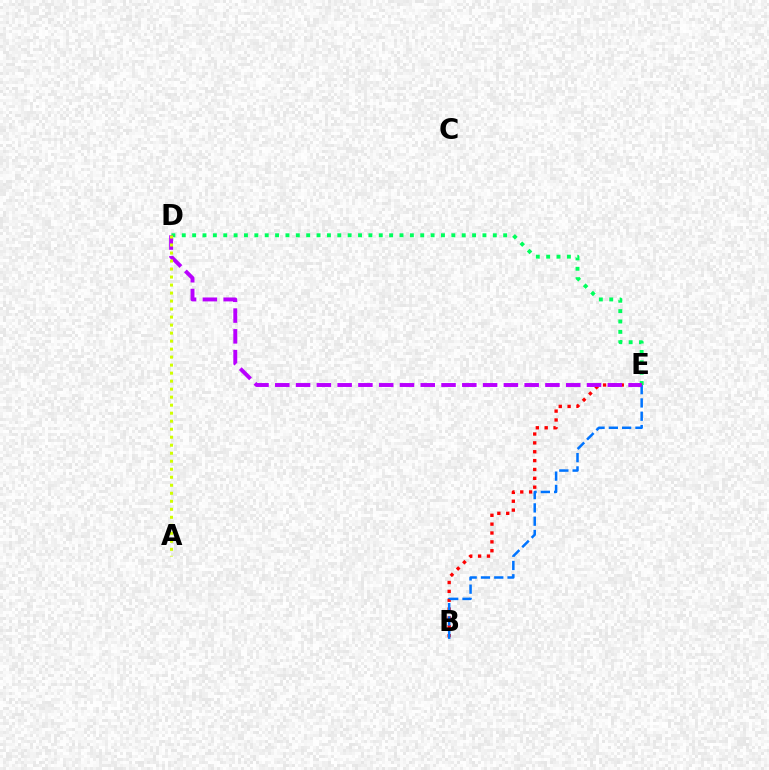{('D', 'E'): [{'color': '#00ff5c', 'line_style': 'dotted', 'thickness': 2.82}, {'color': '#b900ff', 'line_style': 'dashed', 'thickness': 2.82}], ('B', 'E'): [{'color': '#ff0000', 'line_style': 'dotted', 'thickness': 2.41}, {'color': '#0074ff', 'line_style': 'dashed', 'thickness': 1.81}], ('A', 'D'): [{'color': '#d1ff00', 'line_style': 'dotted', 'thickness': 2.18}]}